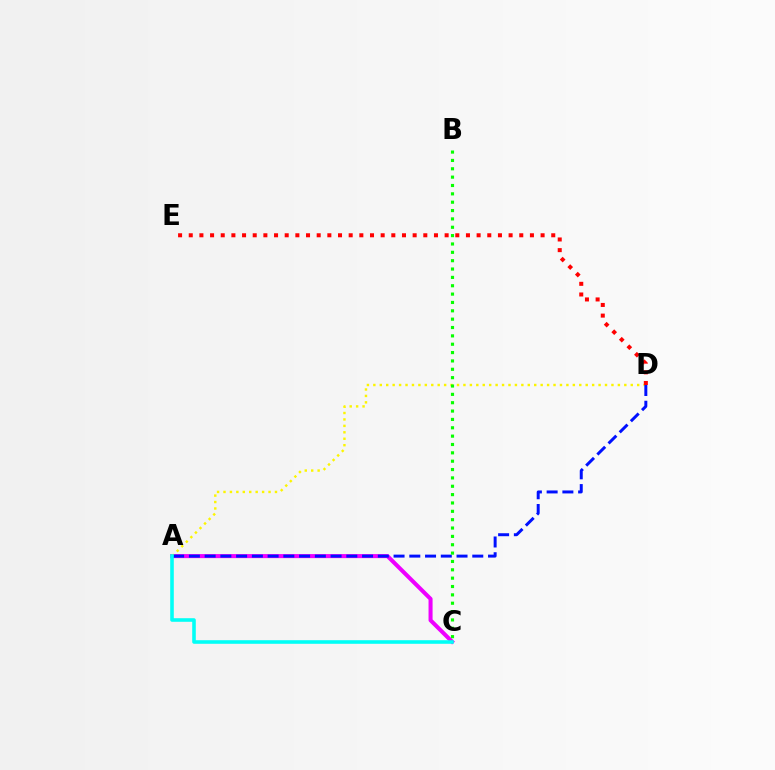{('A', 'C'): [{'color': '#ee00ff', 'line_style': 'solid', 'thickness': 2.91}, {'color': '#00fff6', 'line_style': 'solid', 'thickness': 2.58}], ('A', 'D'): [{'color': '#fcf500', 'line_style': 'dotted', 'thickness': 1.75}, {'color': '#0010ff', 'line_style': 'dashed', 'thickness': 2.14}], ('D', 'E'): [{'color': '#ff0000', 'line_style': 'dotted', 'thickness': 2.9}], ('B', 'C'): [{'color': '#08ff00', 'line_style': 'dotted', 'thickness': 2.27}]}